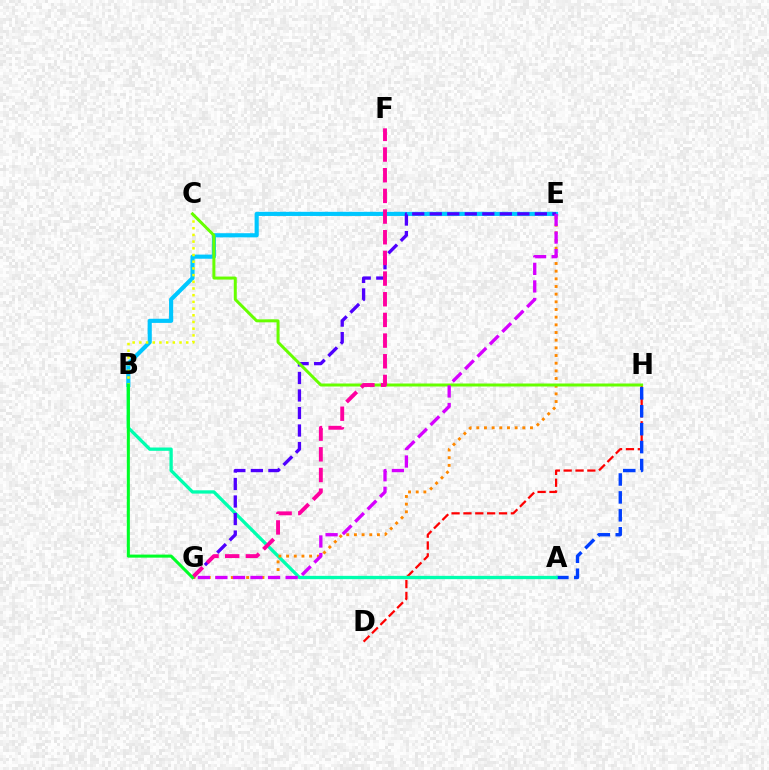{('B', 'E'): [{'color': '#00c7ff', 'line_style': 'solid', 'thickness': 2.98}], ('D', 'H'): [{'color': '#ff0000', 'line_style': 'dashed', 'thickness': 1.61}], ('A', 'H'): [{'color': '#003fff', 'line_style': 'dashed', 'thickness': 2.44}], ('A', 'B'): [{'color': '#00ffaf', 'line_style': 'solid', 'thickness': 2.38}], ('E', 'G'): [{'color': '#4f00ff', 'line_style': 'dashed', 'thickness': 2.38}, {'color': '#ff8800', 'line_style': 'dotted', 'thickness': 2.08}, {'color': '#d600ff', 'line_style': 'dashed', 'thickness': 2.39}], ('B', 'C'): [{'color': '#eeff00', 'line_style': 'dotted', 'thickness': 1.82}], ('C', 'H'): [{'color': '#66ff00', 'line_style': 'solid', 'thickness': 2.15}], ('F', 'G'): [{'color': '#ff00a0', 'line_style': 'dashed', 'thickness': 2.81}], ('B', 'G'): [{'color': '#00ff27', 'line_style': 'solid', 'thickness': 2.19}]}